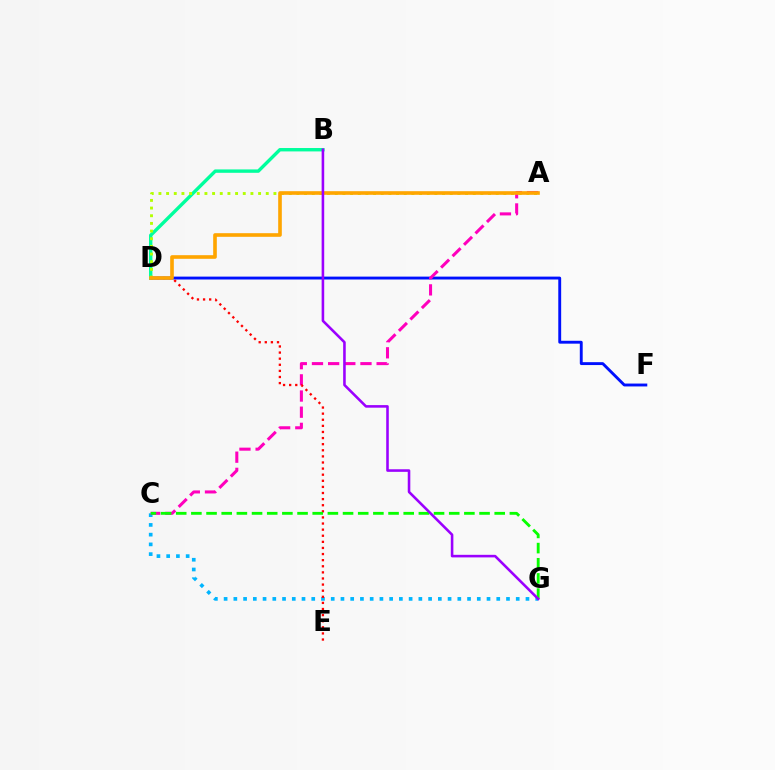{('D', 'F'): [{'color': '#0010ff', 'line_style': 'solid', 'thickness': 2.08}], ('C', 'G'): [{'color': '#00b5ff', 'line_style': 'dotted', 'thickness': 2.65}, {'color': '#08ff00', 'line_style': 'dashed', 'thickness': 2.06}], ('B', 'D'): [{'color': '#00ff9d', 'line_style': 'solid', 'thickness': 2.44}], ('A', 'C'): [{'color': '#ff00bd', 'line_style': 'dashed', 'thickness': 2.2}], ('A', 'D'): [{'color': '#b3ff00', 'line_style': 'dotted', 'thickness': 2.08}, {'color': '#ffa500', 'line_style': 'solid', 'thickness': 2.62}], ('D', 'E'): [{'color': '#ff0000', 'line_style': 'dotted', 'thickness': 1.66}], ('B', 'G'): [{'color': '#9b00ff', 'line_style': 'solid', 'thickness': 1.86}]}